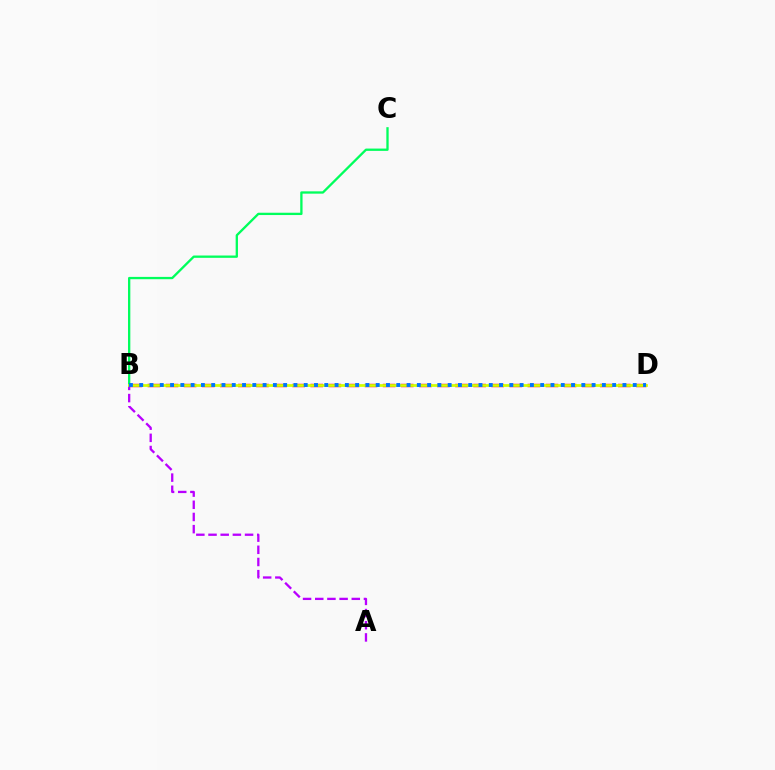{('B', 'C'): [{'color': '#00ff5c', 'line_style': 'solid', 'thickness': 1.66}], ('B', 'D'): [{'color': '#ff0000', 'line_style': 'dashed', 'thickness': 2.46}, {'color': '#d1ff00', 'line_style': 'solid', 'thickness': 1.98}, {'color': '#0074ff', 'line_style': 'dotted', 'thickness': 2.79}], ('A', 'B'): [{'color': '#b900ff', 'line_style': 'dashed', 'thickness': 1.65}]}